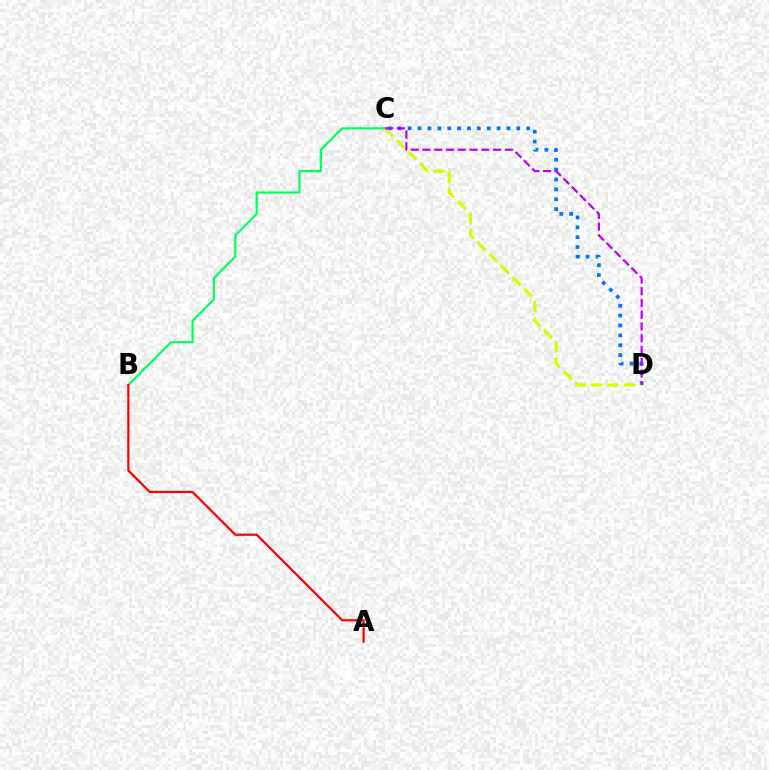{('C', 'D'): [{'color': '#0074ff', 'line_style': 'dotted', 'thickness': 2.68}, {'color': '#d1ff00', 'line_style': 'dashed', 'thickness': 2.24}, {'color': '#b900ff', 'line_style': 'dashed', 'thickness': 1.6}], ('B', 'C'): [{'color': '#00ff5c', 'line_style': 'solid', 'thickness': 1.56}], ('A', 'B'): [{'color': '#ff0000', 'line_style': 'solid', 'thickness': 1.59}]}